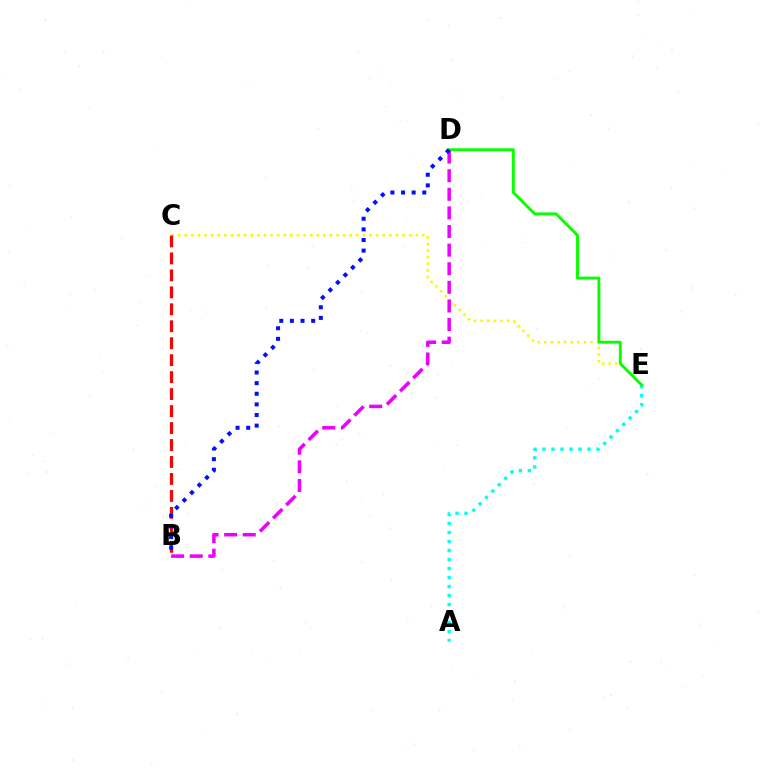{('A', 'E'): [{'color': '#00fff6', 'line_style': 'dotted', 'thickness': 2.45}], ('C', 'E'): [{'color': '#fcf500', 'line_style': 'dotted', 'thickness': 1.79}], ('D', 'E'): [{'color': '#08ff00', 'line_style': 'solid', 'thickness': 2.1}], ('B', 'D'): [{'color': '#ee00ff', 'line_style': 'dashed', 'thickness': 2.53}, {'color': '#0010ff', 'line_style': 'dotted', 'thickness': 2.89}], ('B', 'C'): [{'color': '#ff0000', 'line_style': 'dashed', 'thickness': 2.3}]}